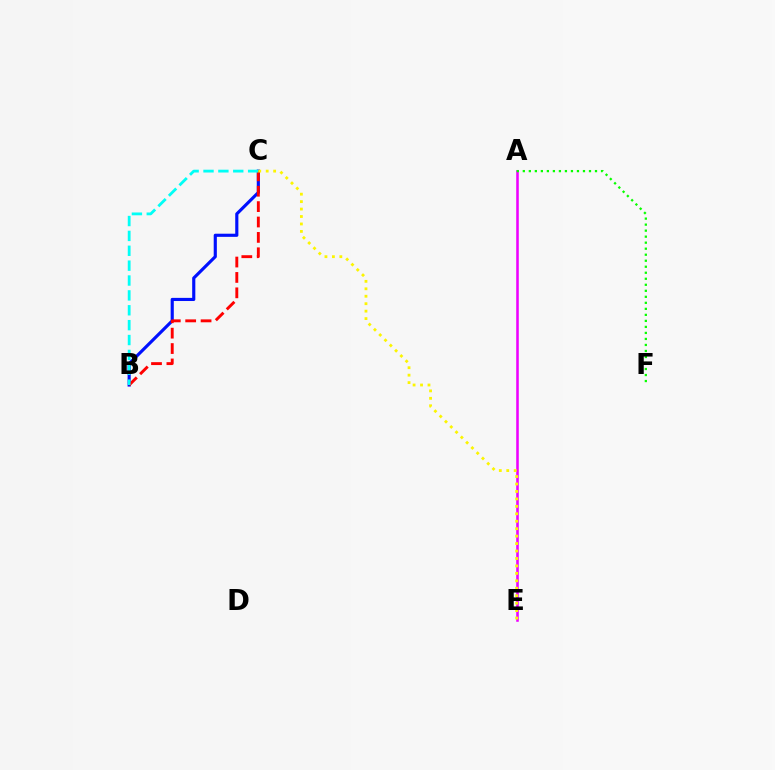{('A', 'E'): [{'color': '#ee00ff', 'line_style': 'solid', 'thickness': 1.84}], ('B', 'C'): [{'color': '#0010ff', 'line_style': 'solid', 'thickness': 2.26}, {'color': '#ff0000', 'line_style': 'dashed', 'thickness': 2.09}, {'color': '#00fff6', 'line_style': 'dashed', 'thickness': 2.02}], ('A', 'F'): [{'color': '#08ff00', 'line_style': 'dotted', 'thickness': 1.63}], ('C', 'E'): [{'color': '#fcf500', 'line_style': 'dotted', 'thickness': 2.02}]}